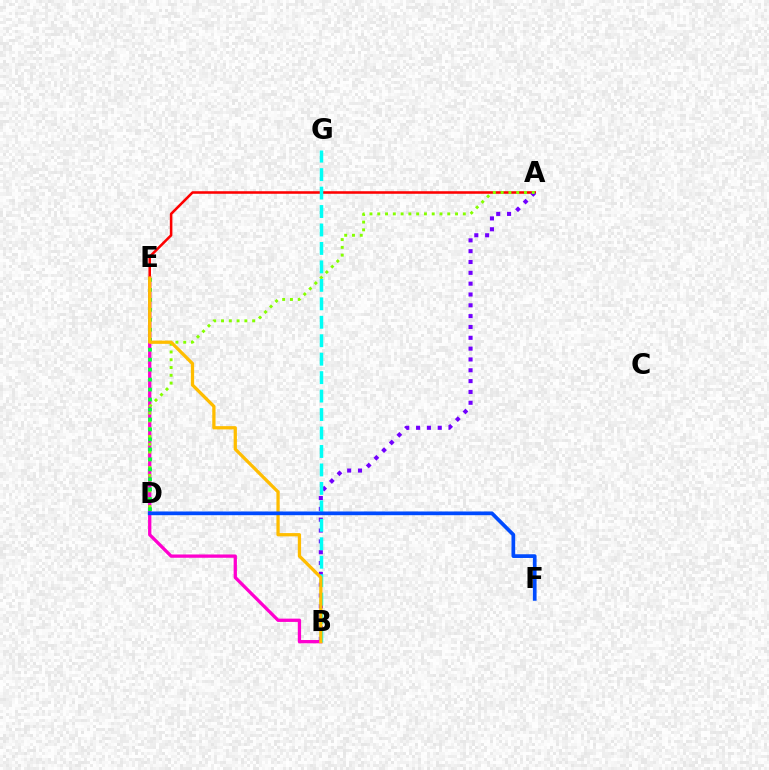{('B', 'E'): [{'color': '#ff00cf', 'line_style': 'solid', 'thickness': 2.37}, {'color': '#ffbd00', 'line_style': 'solid', 'thickness': 2.35}], ('A', 'E'): [{'color': '#ff0000', 'line_style': 'solid', 'thickness': 1.84}], ('A', 'B'): [{'color': '#7200ff', 'line_style': 'dotted', 'thickness': 2.94}], ('A', 'D'): [{'color': '#84ff00', 'line_style': 'dotted', 'thickness': 2.11}], ('B', 'G'): [{'color': '#00fff6', 'line_style': 'dashed', 'thickness': 2.51}], ('D', 'E'): [{'color': '#00ff39', 'line_style': 'dotted', 'thickness': 2.71}], ('D', 'F'): [{'color': '#004bff', 'line_style': 'solid', 'thickness': 2.68}]}